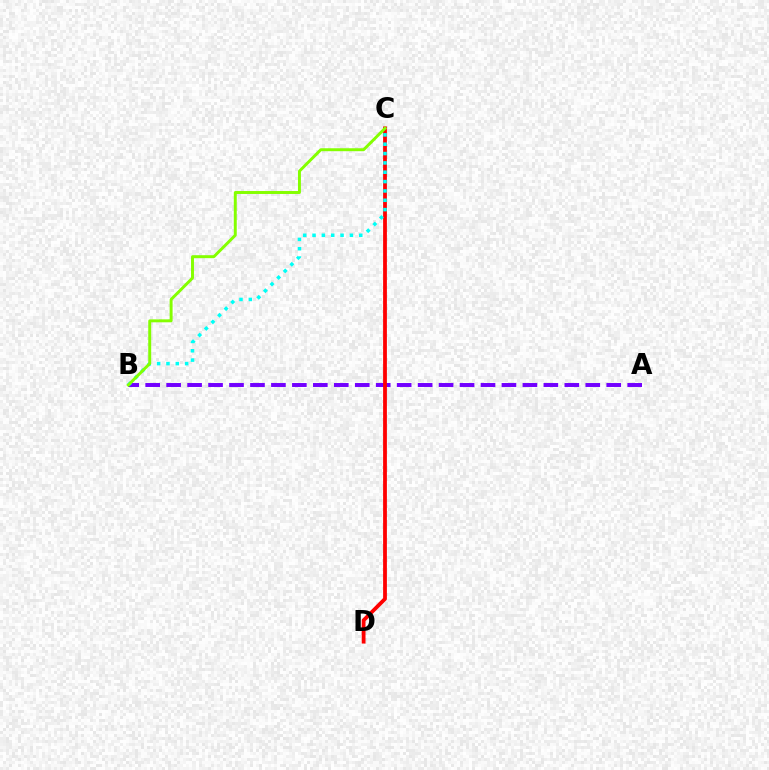{('A', 'B'): [{'color': '#7200ff', 'line_style': 'dashed', 'thickness': 2.85}], ('C', 'D'): [{'color': '#ff0000', 'line_style': 'solid', 'thickness': 2.73}], ('B', 'C'): [{'color': '#00fff6', 'line_style': 'dotted', 'thickness': 2.54}, {'color': '#84ff00', 'line_style': 'solid', 'thickness': 2.12}]}